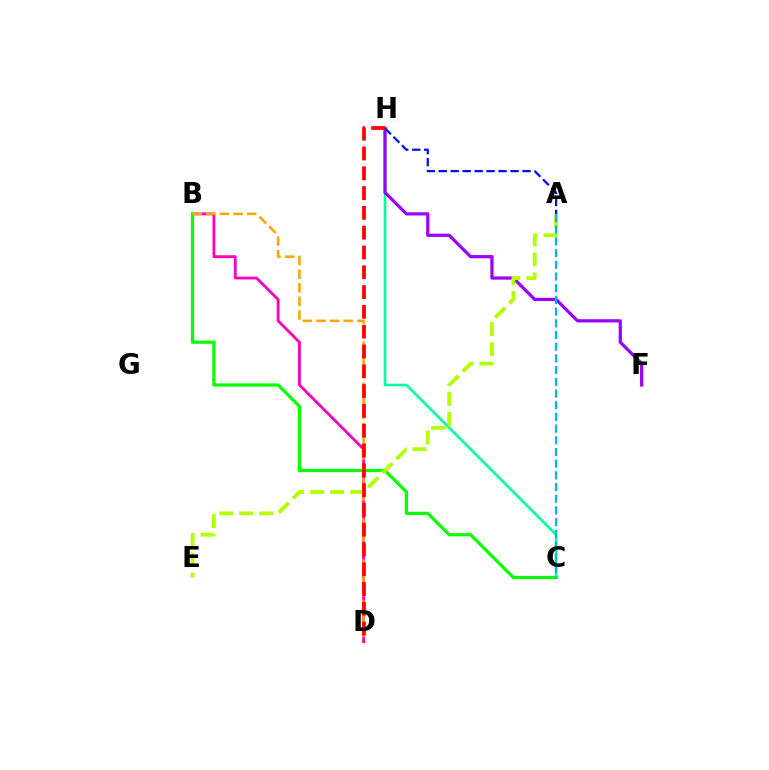{('C', 'H'): [{'color': '#00ff9d', 'line_style': 'solid', 'thickness': 1.88}], ('B', 'D'): [{'color': '#ff00bd', 'line_style': 'solid', 'thickness': 2.02}, {'color': '#ffa500', 'line_style': 'dashed', 'thickness': 1.85}], ('F', 'H'): [{'color': '#9b00ff', 'line_style': 'solid', 'thickness': 2.32}], ('B', 'C'): [{'color': '#08ff00', 'line_style': 'solid', 'thickness': 2.31}], ('A', 'E'): [{'color': '#b3ff00', 'line_style': 'dashed', 'thickness': 2.72}], ('A', 'C'): [{'color': '#00b5ff', 'line_style': 'dashed', 'thickness': 1.59}], ('A', 'H'): [{'color': '#0010ff', 'line_style': 'dashed', 'thickness': 1.63}], ('D', 'H'): [{'color': '#ff0000', 'line_style': 'dashed', 'thickness': 2.69}]}